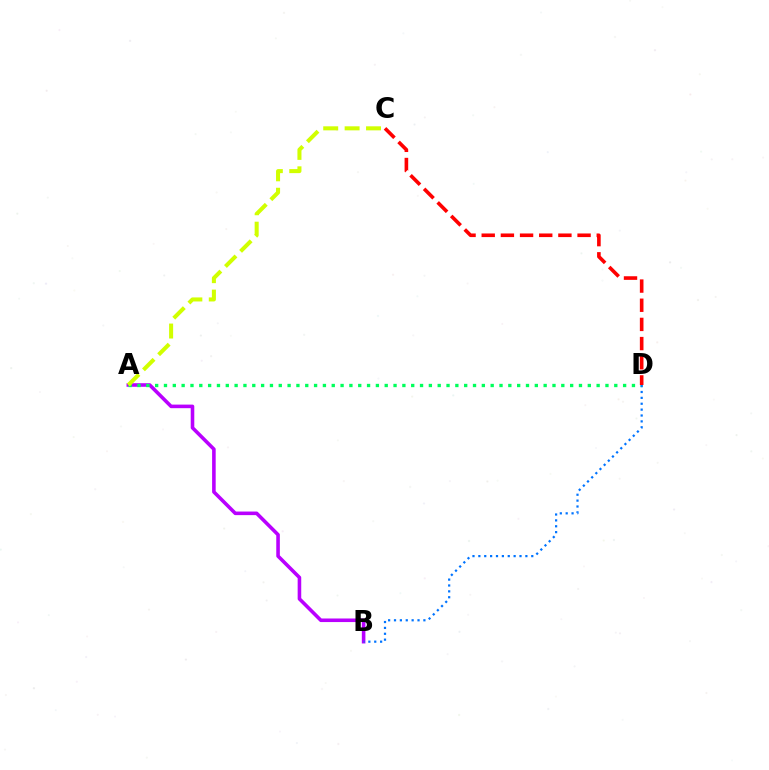{('A', 'B'): [{'color': '#b900ff', 'line_style': 'solid', 'thickness': 2.58}], ('A', 'D'): [{'color': '#00ff5c', 'line_style': 'dotted', 'thickness': 2.4}], ('C', 'D'): [{'color': '#ff0000', 'line_style': 'dashed', 'thickness': 2.6}], ('B', 'D'): [{'color': '#0074ff', 'line_style': 'dotted', 'thickness': 1.6}], ('A', 'C'): [{'color': '#d1ff00', 'line_style': 'dashed', 'thickness': 2.91}]}